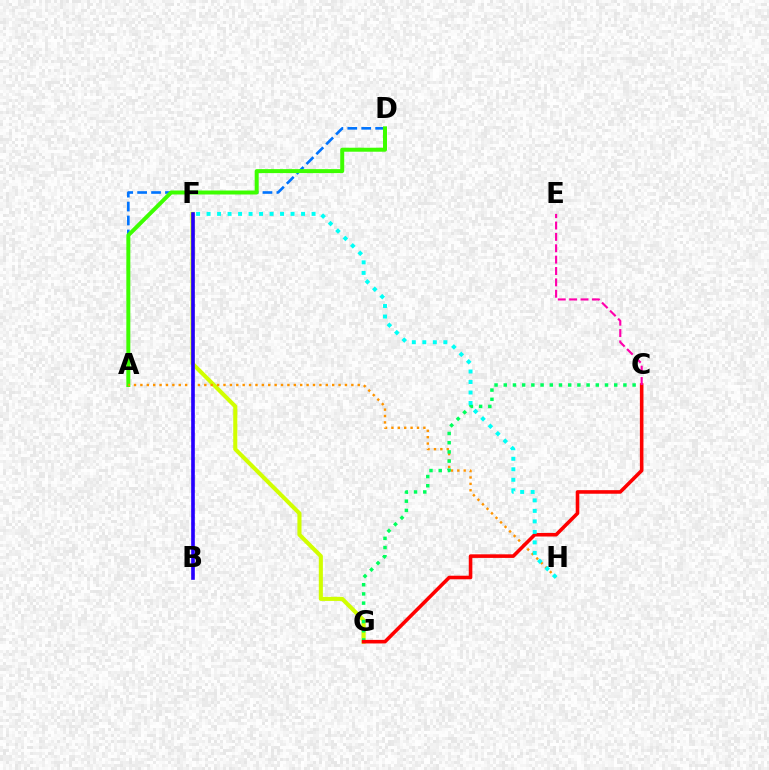{('F', 'G'): [{'color': '#d1ff00', 'line_style': 'solid', 'thickness': 2.94}], ('A', 'D'): [{'color': '#0074ff', 'line_style': 'dashed', 'thickness': 1.89}, {'color': '#3dff00', 'line_style': 'solid', 'thickness': 2.87}], ('A', 'H'): [{'color': '#ff9400', 'line_style': 'dotted', 'thickness': 1.74}], ('B', 'F'): [{'color': '#b900ff', 'line_style': 'dotted', 'thickness': 1.74}, {'color': '#2500ff', 'line_style': 'solid', 'thickness': 2.61}], ('C', 'G'): [{'color': '#00ff5c', 'line_style': 'dotted', 'thickness': 2.5}, {'color': '#ff0000', 'line_style': 'solid', 'thickness': 2.58}], ('C', 'E'): [{'color': '#ff00ac', 'line_style': 'dashed', 'thickness': 1.54}], ('F', 'H'): [{'color': '#00fff6', 'line_style': 'dotted', 'thickness': 2.85}]}